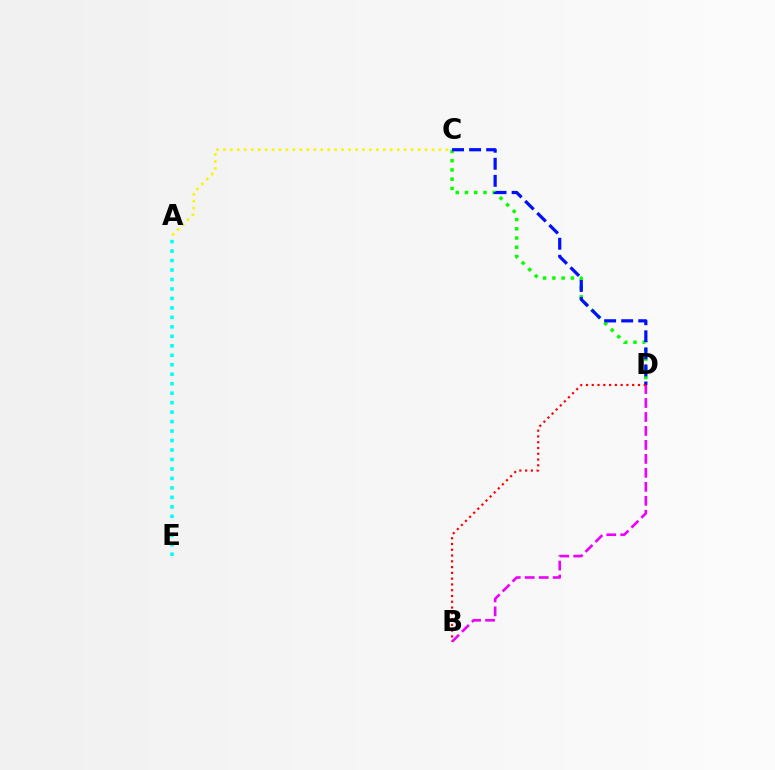{('A', 'E'): [{'color': '#00fff6', 'line_style': 'dotted', 'thickness': 2.57}], ('C', 'D'): [{'color': '#08ff00', 'line_style': 'dotted', 'thickness': 2.51}, {'color': '#0010ff', 'line_style': 'dashed', 'thickness': 2.32}], ('B', 'D'): [{'color': '#ee00ff', 'line_style': 'dashed', 'thickness': 1.9}, {'color': '#ff0000', 'line_style': 'dotted', 'thickness': 1.57}], ('A', 'C'): [{'color': '#fcf500', 'line_style': 'dotted', 'thickness': 1.89}]}